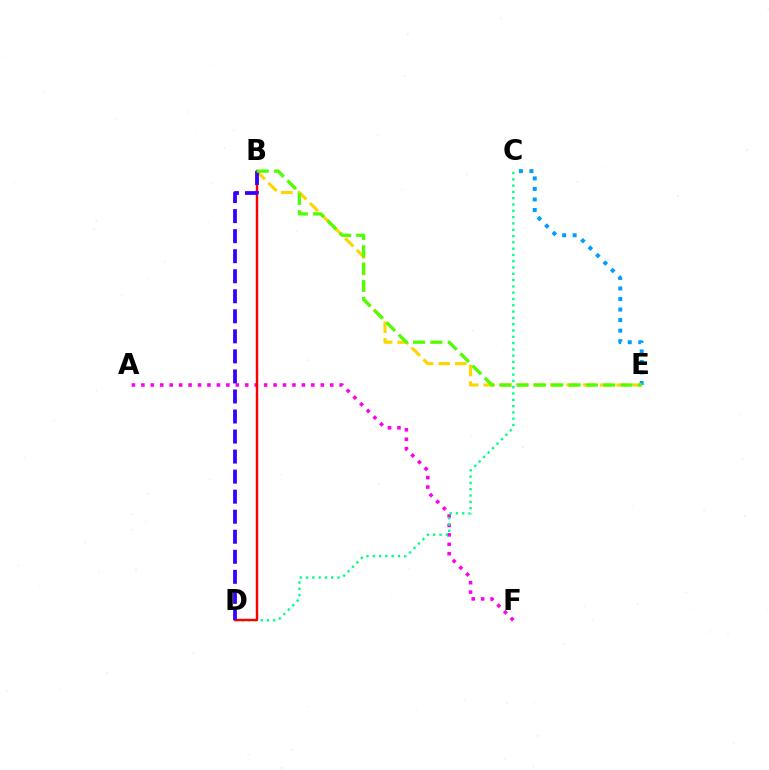{('A', 'F'): [{'color': '#ff00ed', 'line_style': 'dotted', 'thickness': 2.57}], ('C', 'E'): [{'color': '#009eff', 'line_style': 'dotted', 'thickness': 2.86}], ('C', 'D'): [{'color': '#00ff86', 'line_style': 'dotted', 'thickness': 1.71}], ('B', 'D'): [{'color': '#ff0000', 'line_style': 'solid', 'thickness': 1.75}, {'color': '#3700ff', 'line_style': 'dashed', 'thickness': 2.72}], ('B', 'E'): [{'color': '#ffd500', 'line_style': 'dashed', 'thickness': 2.26}, {'color': '#4fff00', 'line_style': 'dashed', 'thickness': 2.35}]}